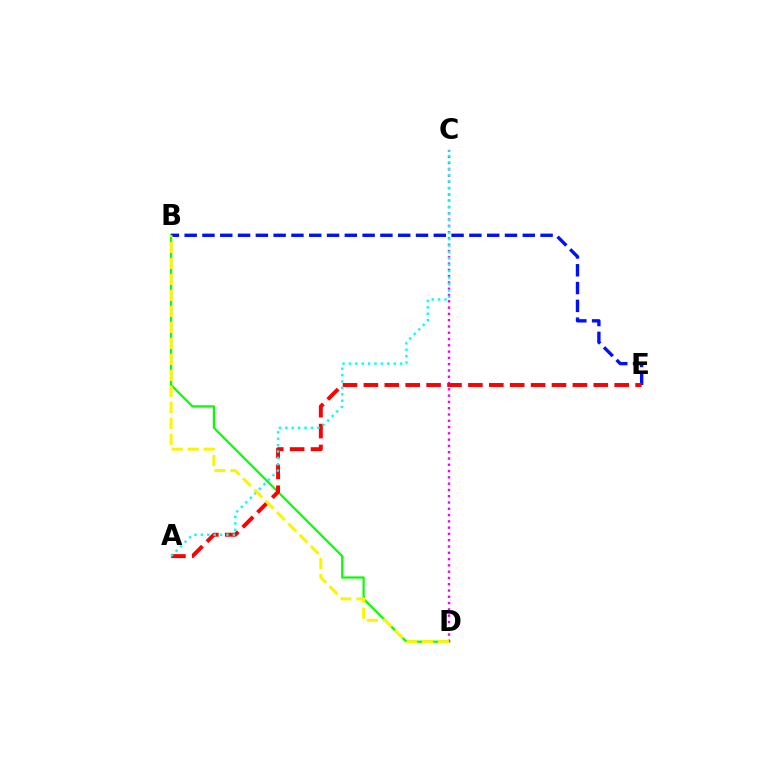{('B', 'D'): [{'color': '#08ff00', 'line_style': 'solid', 'thickness': 1.6}, {'color': '#fcf500', 'line_style': 'dashed', 'thickness': 2.17}], ('C', 'D'): [{'color': '#ee00ff', 'line_style': 'dotted', 'thickness': 1.71}], ('B', 'E'): [{'color': '#0010ff', 'line_style': 'dashed', 'thickness': 2.42}], ('A', 'E'): [{'color': '#ff0000', 'line_style': 'dashed', 'thickness': 2.84}], ('A', 'C'): [{'color': '#00fff6', 'line_style': 'dotted', 'thickness': 1.74}]}